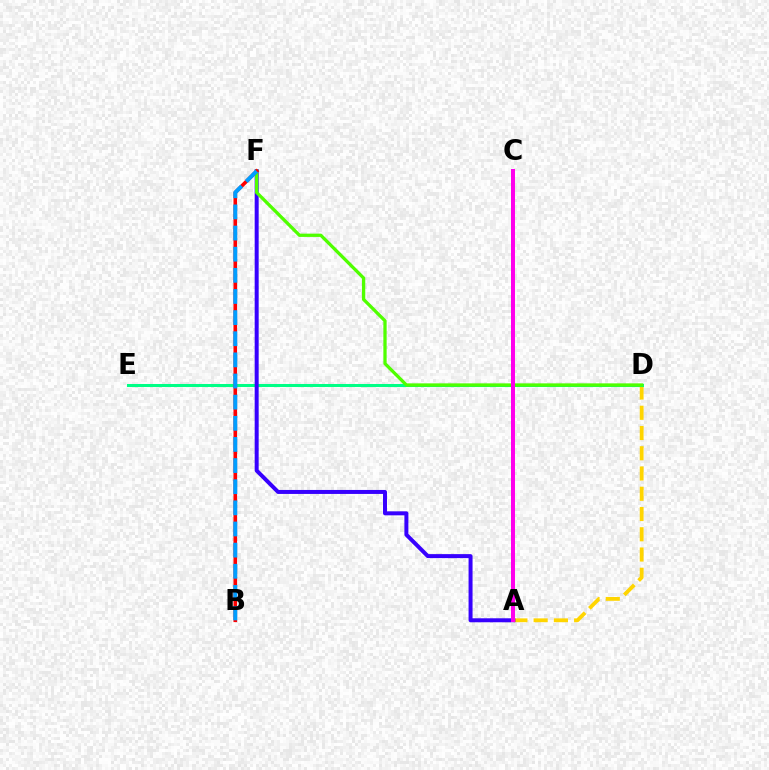{('A', 'D'): [{'color': '#ffd500', 'line_style': 'dashed', 'thickness': 2.75}], ('D', 'E'): [{'color': '#00ff86', 'line_style': 'solid', 'thickness': 2.18}], ('A', 'F'): [{'color': '#3700ff', 'line_style': 'solid', 'thickness': 2.87}], ('D', 'F'): [{'color': '#4fff00', 'line_style': 'solid', 'thickness': 2.36}], ('B', 'F'): [{'color': '#ff0000', 'line_style': 'solid', 'thickness': 2.59}, {'color': '#009eff', 'line_style': 'dashed', 'thickness': 2.87}], ('A', 'C'): [{'color': '#ff00ed', 'line_style': 'solid', 'thickness': 2.88}]}